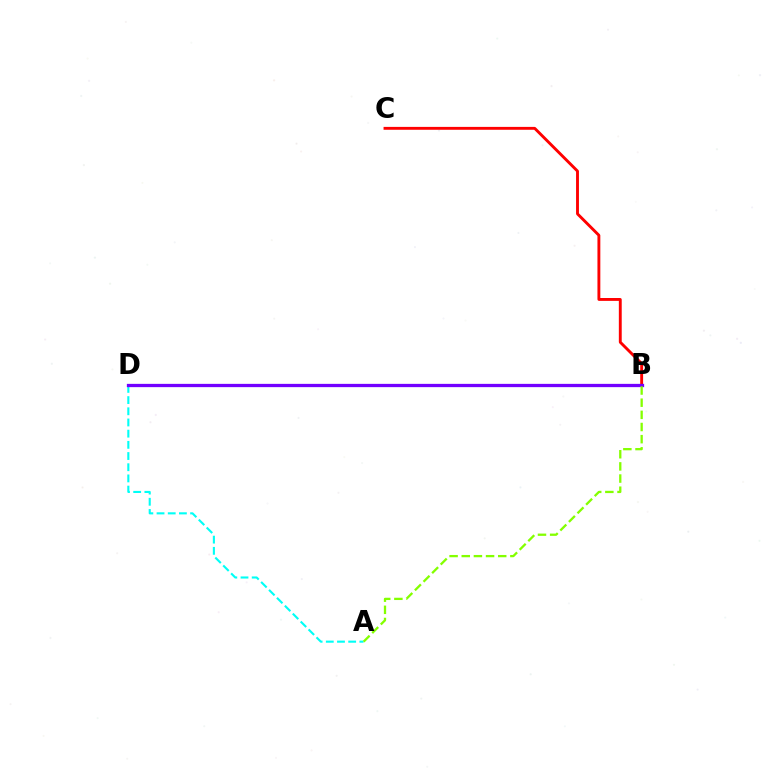{('B', 'C'): [{'color': '#ff0000', 'line_style': 'solid', 'thickness': 2.07}], ('A', 'D'): [{'color': '#00fff6', 'line_style': 'dashed', 'thickness': 1.52}], ('B', 'D'): [{'color': '#7200ff', 'line_style': 'solid', 'thickness': 2.36}], ('A', 'B'): [{'color': '#84ff00', 'line_style': 'dashed', 'thickness': 1.65}]}